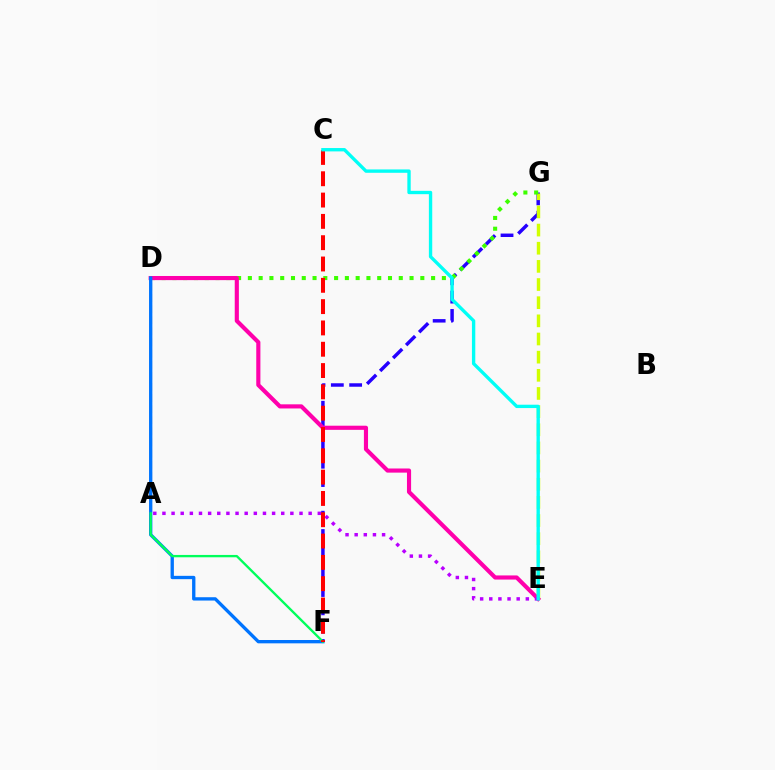{('A', 'D'): [{'color': '#ff9400', 'line_style': 'dashed', 'thickness': 1.51}], ('F', 'G'): [{'color': '#2500ff', 'line_style': 'dashed', 'thickness': 2.49}], ('E', 'G'): [{'color': '#d1ff00', 'line_style': 'dashed', 'thickness': 2.47}], ('D', 'G'): [{'color': '#3dff00', 'line_style': 'dotted', 'thickness': 2.93}], ('D', 'E'): [{'color': '#ff00ac', 'line_style': 'solid', 'thickness': 2.98}], ('D', 'F'): [{'color': '#0074ff', 'line_style': 'solid', 'thickness': 2.4}], ('A', 'F'): [{'color': '#00ff5c', 'line_style': 'solid', 'thickness': 1.69}], ('A', 'E'): [{'color': '#b900ff', 'line_style': 'dotted', 'thickness': 2.48}], ('C', 'F'): [{'color': '#ff0000', 'line_style': 'dashed', 'thickness': 2.9}], ('C', 'E'): [{'color': '#00fff6', 'line_style': 'solid', 'thickness': 2.42}]}